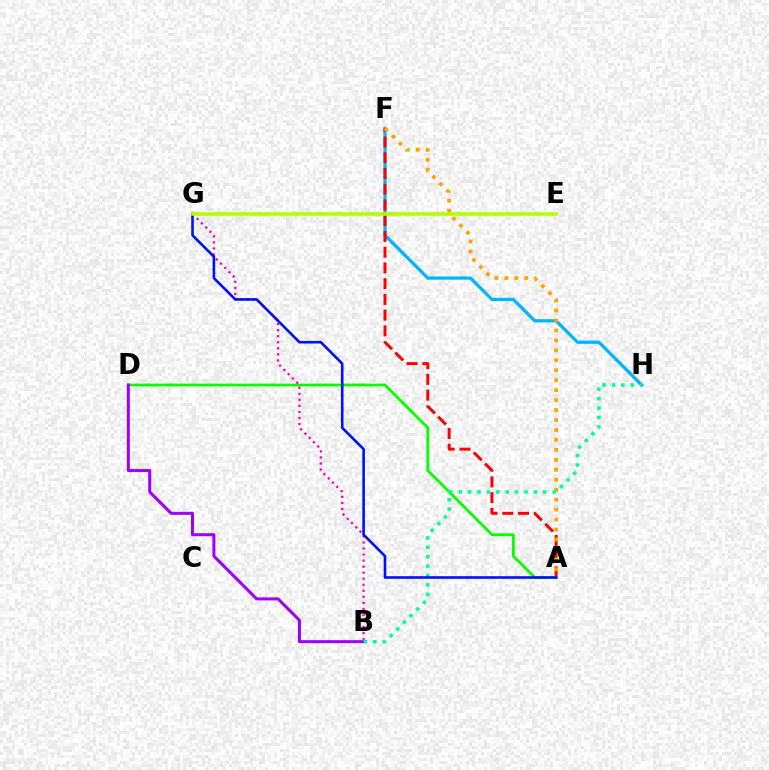{('F', 'H'): [{'color': '#00b5ff', 'line_style': 'solid', 'thickness': 2.33}], ('A', 'F'): [{'color': '#ff0000', 'line_style': 'dashed', 'thickness': 2.14}, {'color': '#ffa500', 'line_style': 'dotted', 'thickness': 2.71}], ('A', 'D'): [{'color': '#08ff00', 'line_style': 'solid', 'thickness': 2.02}], ('B', 'G'): [{'color': '#ff00bd', 'line_style': 'dotted', 'thickness': 1.64}], ('B', 'D'): [{'color': '#9b00ff', 'line_style': 'solid', 'thickness': 2.17}], ('B', 'H'): [{'color': '#00ff9d', 'line_style': 'dotted', 'thickness': 2.56}], ('A', 'G'): [{'color': '#0010ff', 'line_style': 'solid', 'thickness': 1.88}], ('E', 'G'): [{'color': '#b3ff00', 'line_style': 'solid', 'thickness': 2.54}]}